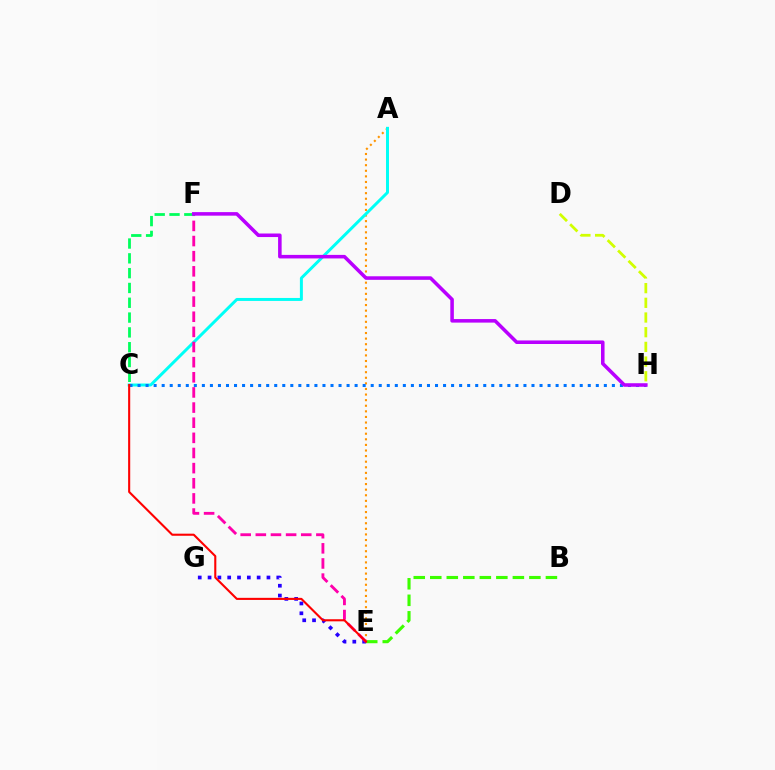{('A', 'E'): [{'color': '#ff9400', 'line_style': 'dotted', 'thickness': 1.52}], ('E', 'G'): [{'color': '#2500ff', 'line_style': 'dotted', 'thickness': 2.67}], ('D', 'H'): [{'color': '#d1ff00', 'line_style': 'dashed', 'thickness': 2.0}], ('B', 'E'): [{'color': '#3dff00', 'line_style': 'dashed', 'thickness': 2.24}], ('A', 'C'): [{'color': '#00fff6', 'line_style': 'solid', 'thickness': 2.14}], ('C', 'H'): [{'color': '#0074ff', 'line_style': 'dotted', 'thickness': 2.18}], ('E', 'F'): [{'color': '#ff00ac', 'line_style': 'dashed', 'thickness': 2.06}], ('C', 'F'): [{'color': '#00ff5c', 'line_style': 'dashed', 'thickness': 2.01}], ('C', 'E'): [{'color': '#ff0000', 'line_style': 'solid', 'thickness': 1.51}], ('F', 'H'): [{'color': '#b900ff', 'line_style': 'solid', 'thickness': 2.55}]}